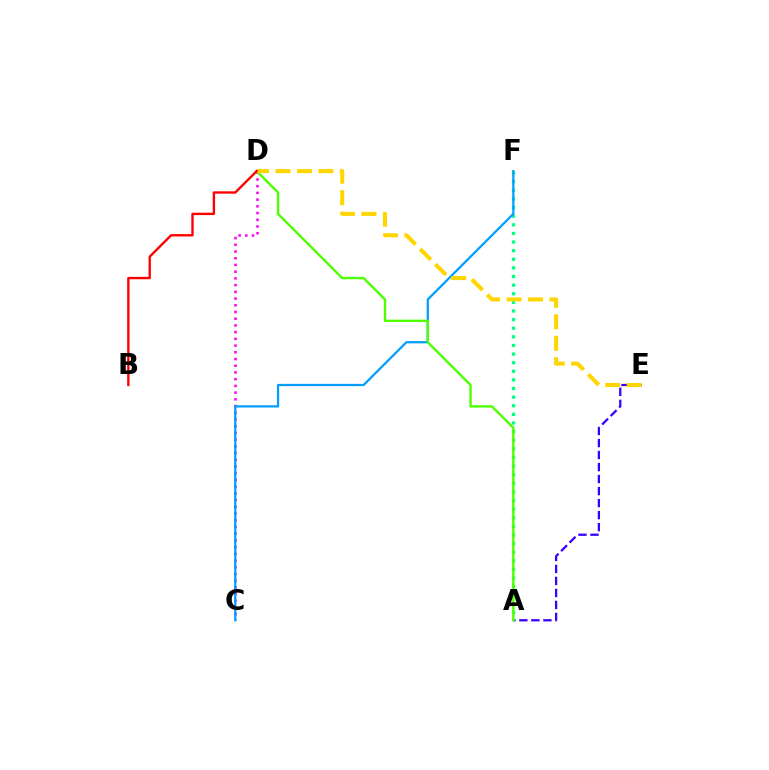{('A', 'E'): [{'color': '#3700ff', 'line_style': 'dashed', 'thickness': 1.63}], ('C', 'D'): [{'color': '#ff00ed', 'line_style': 'dotted', 'thickness': 1.83}], ('A', 'F'): [{'color': '#00ff86', 'line_style': 'dotted', 'thickness': 2.34}], ('C', 'F'): [{'color': '#009eff', 'line_style': 'solid', 'thickness': 1.62}], ('A', 'D'): [{'color': '#4fff00', 'line_style': 'solid', 'thickness': 1.72}], ('D', 'E'): [{'color': '#ffd500', 'line_style': 'dashed', 'thickness': 2.92}], ('B', 'D'): [{'color': '#ff0000', 'line_style': 'solid', 'thickness': 1.7}]}